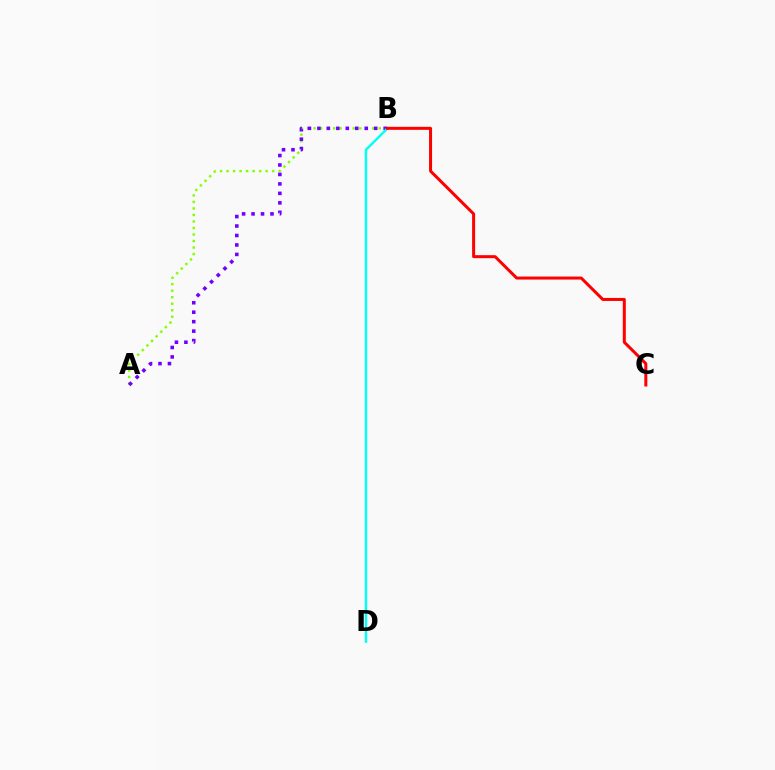{('A', 'B'): [{'color': '#84ff00', 'line_style': 'dotted', 'thickness': 1.77}, {'color': '#7200ff', 'line_style': 'dotted', 'thickness': 2.57}], ('B', 'D'): [{'color': '#00fff6', 'line_style': 'solid', 'thickness': 1.75}], ('B', 'C'): [{'color': '#ff0000', 'line_style': 'solid', 'thickness': 2.17}]}